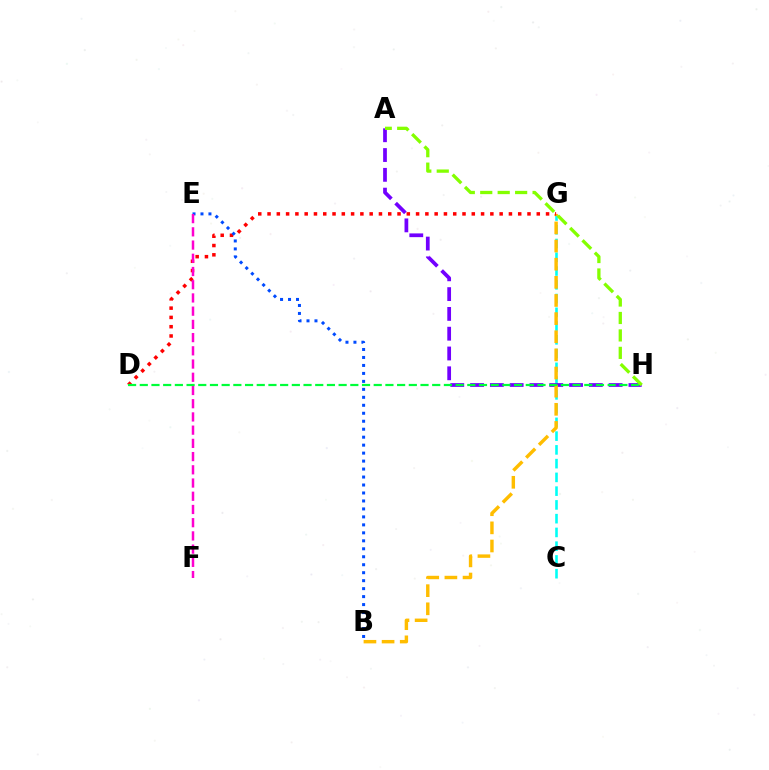{('C', 'G'): [{'color': '#00fff6', 'line_style': 'dashed', 'thickness': 1.87}], ('A', 'H'): [{'color': '#7200ff', 'line_style': 'dashed', 'thickness': 2.69}, {'color': '#84ff00', 'line_style': 'dashed', 'thickness': 2.37}], ('B', 'G'): [{'color': '#ffbd00', 'line_style': 'dashed', 'thickness': 2.46}], ('D', 'G'): [{'color': '#ff0000', 'line_style': 'dotted', 'thickness': 2.52}], ('B', 'E'): [{'color': '#004bff', 'line_style': 'dotted', 'thickness': 2.17}], ('E', 'F'): [{'color': '#ff00cf', 'line_style': 'dashed', 'thickness': 1.8}], ('D', 'H'): [{'color': '#00ff39', 'line_style': 'dashed', 'thickness': 1.59}]}